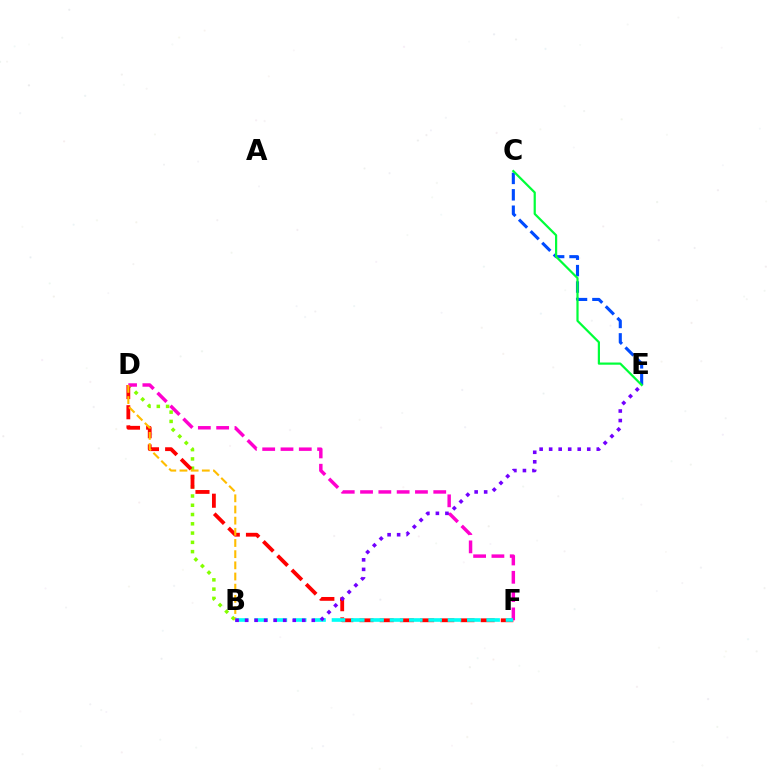{('C', 'E'): [{'color': '#004bff', 'line_style': 'dashed', 'thickness': 2.23}, {'color': '#00ff39', 'line_style': 'solid', 'thickness': 1.59}], ('B', 'D'): [{'color': '#84ff00', 'line_style': 'dotted', 'thickness': 2.52}, {'color': '#ffbd00', 'line_style': 'dashed', 'thickness': 1.52}], ('D', 'F'): [{'color': '#ff0000', 'line_style': 'dashed', 'thickness': 2.74}, {'color': '#ff00cf', 'line_style': 'dashed', 'thickness': 2.49}], ('B', 'F'): [{'color': '#00fff6', 'line_style': 'dashed', 'thickness': 2.63}], ('B', 'E'): [{'color': '#7200ff', 'line_style': 'dotted', 'thickness': 2.59}]}